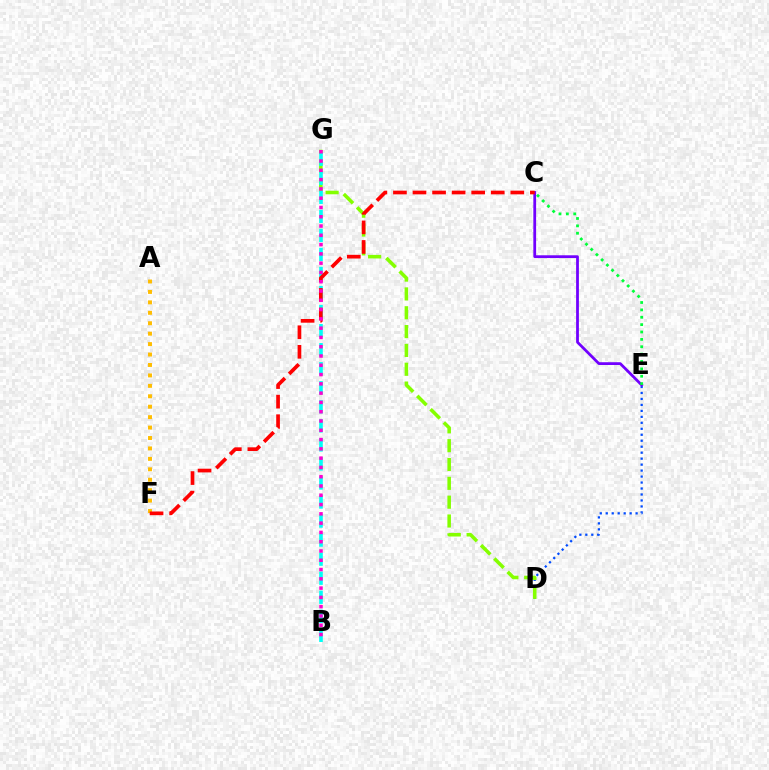{('D', 'E'): [{'color': '#004bff', 'line_style': 'dotted', 'thickness': 1.62}], ('C', 'E'): [{'color': '#7200ff', 'line_style': 'solid', 'thickness': 2.0}, {'color': '#00ff39', 'line_style': 'dotted', 'thickness': 2.0}], ('D', 'G'): [{'color': '#84ff00', 'line_style': 'dashed', 'thickness': 2.56}], ('B', 'G'): [{'color': '#00fff6', 'line_style': 'dashed', 'thickness': 2.59}, {'color': '#ff00cf', 'line_style': 'dotted', 'thickness': 2.52}], ('A', 'F'): [{'color': '#ffbd00', 'line_style': 'dotted', 'thickness': 2.83}], ('C', 'F'): [{'color': '#ff0000', 'line_style': 'dashed', 'thickness': 2.66}]}